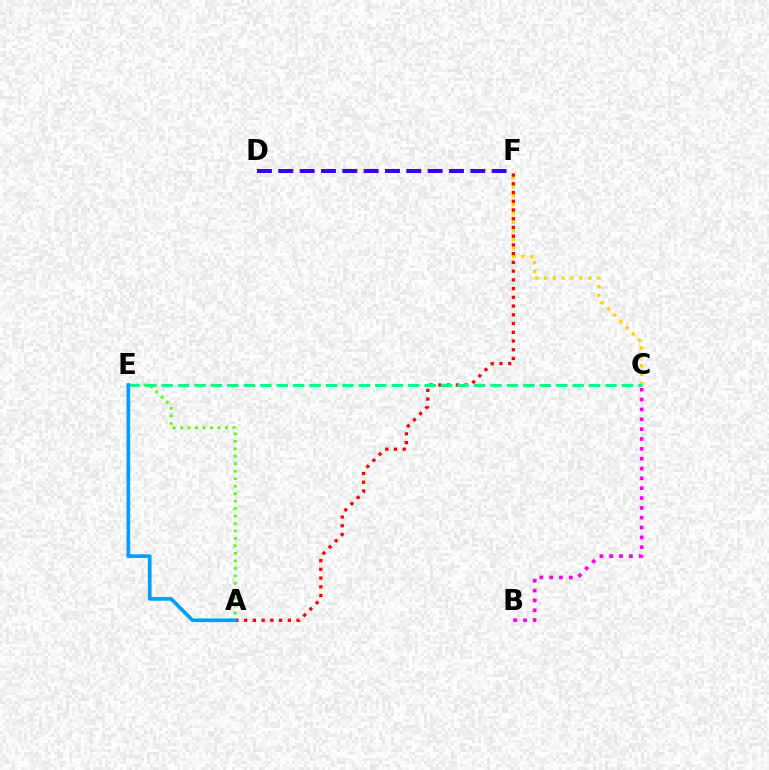{('A', 'E'): [{'color': '#4fff00', 'line_style': 'dotted', 'thickness': 2.03}, {'color': '#009eff', 'line_style': 'solid', 'thickness': 2.65}], ('C', 'F'): [{'color': '#ffd500', 'line_style': 'dotted', 'thickness': 2.4}], ('B', 'C'): [{'color': '#ff00ed', 'line_style': 'dotted', 'thickness': 2.67}], ('D', 'F'): [{'color': '#3700ff', 'line_style': 'dashed', 'thickness': 2.9}], ('A', 'F'): [{'color': '#ff0000', 'line_style': 'dotted', 'thickness': 2.37}], ('C', 'E'): [{'color': '#00ff86', 'line_style': 'dashed', 'thickness': 2.23}]}